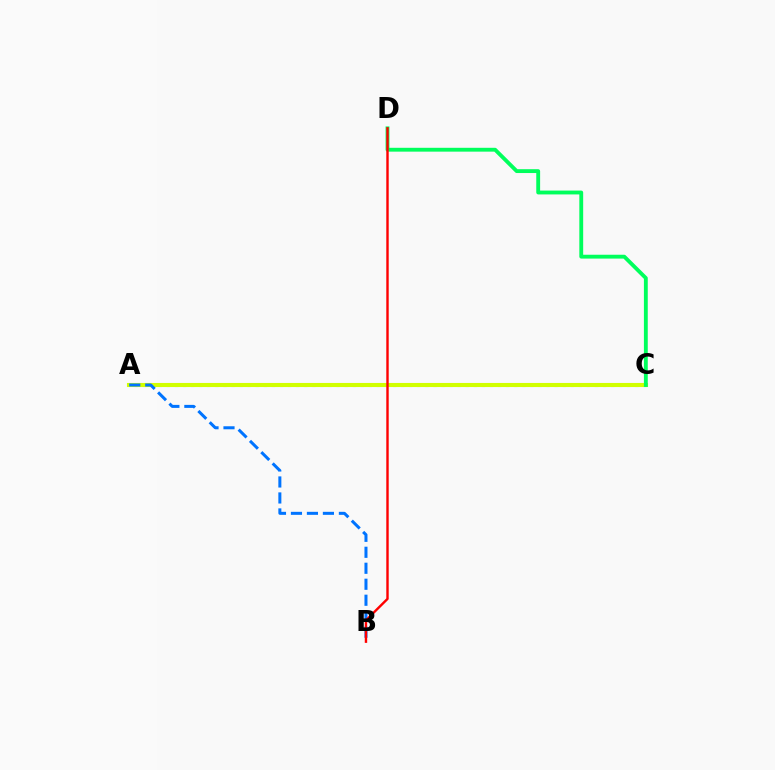{('A', 'C'): [{'color': '#b900ff', 'line_style': 'dotted', 'thickness': 2.19}, {'color': '#d1ff00', 'line_style': 'solid', 'thickness': 2.95}], ('A', 'B'): [{'color': '#0074ff', 'line_style': 'dashed', 'thickness': 2.17}], ('C', 'D'): [{'color': '#00ff5c', 'line_style': 'solid', 'thickness': 2.77}], ('B', 'D'): [{'color': '#ff0000', 'line_style': 'solid', 'thickness': 1.73}]}